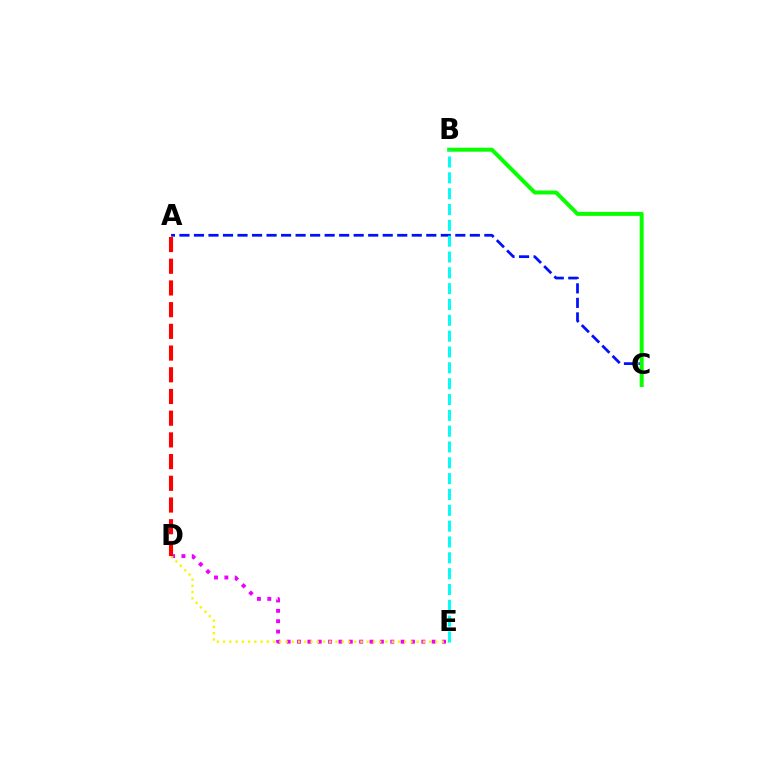{('A', 'C'): [{'color': '#0010ff', 'line_style': 'dashed', 'thickness': 1.97}], ('B', 'C'): [{'color': '#08ff00', 'line_style': 'solid', 'thickness': 2.87}], ('D', 'E'): [{'color': '#ee00ff', 'line_style': 'dotted', 'thickness': 2.81}, {'color': '#fcf500', 'line_style': 'dotted', 'thickness': 1.7}], ('B', 'E'): [{'color': '#00fff6', 'line_style': 'dashed', 'thickness': 2.15}], ('A', 'D'): [{'color': '#ff0000', 'line_style': 'dashed', 'thickness': 2.95}]}